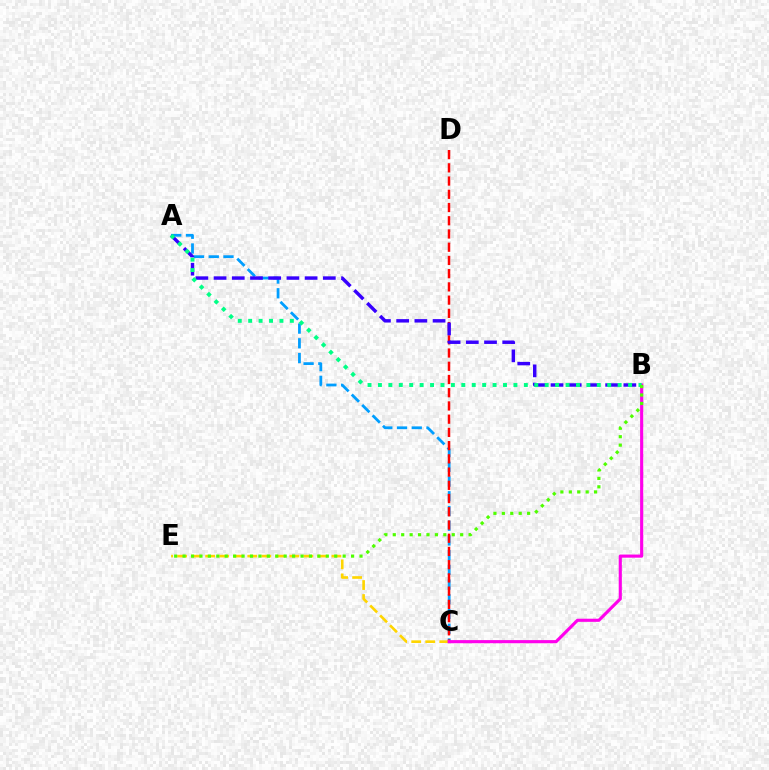{('A', 'C'): [{'color': '#009eff', 'line_style': 'dashed', 'thickness': 2.0}], ('C', 'D'): [{'color': '#ff0000', 'line_style': 'dashed', 'thickness': 1.8}], ('C', 'E'): [{'color': '#ffd500', 'line_style': 'dashed', 'thickness': 1.91}], ('A', 'B'): [{'color': '#3700ff', 'line_style': 'dashed', 'thickness': 2.47}, {'color': '#00ff86', 'line_style': 'dotted', 'thickness': 2.83}], ('B', 'C'): [{'color': '#ff00ed', 'line_style': 'solid', 'thickness': 2.25}], ('B', 'E'): [{'color': '#4fff00', 'line_style': 'dotted', 'thickness': 2.29}]}